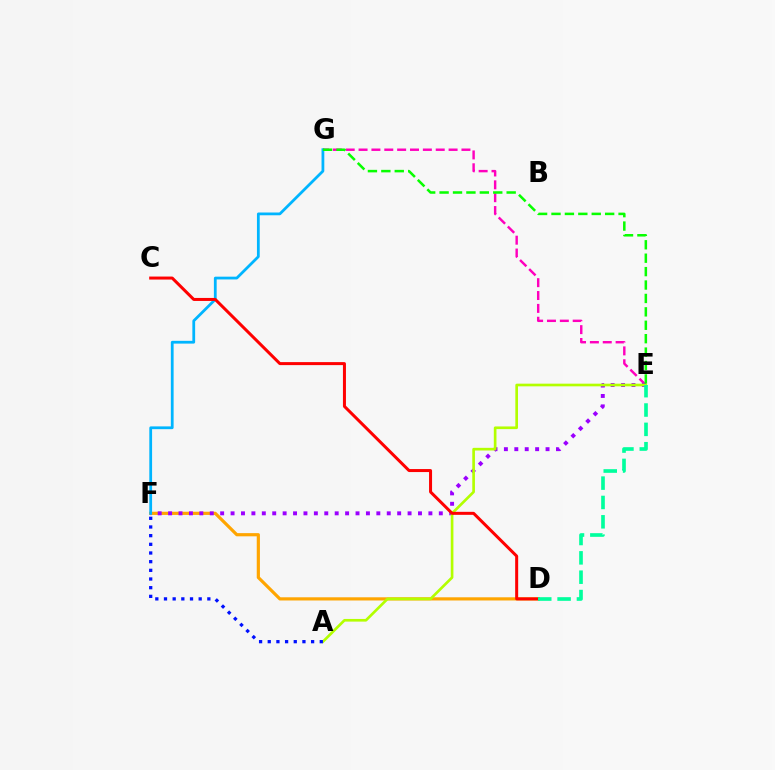{('D', 'F'): [{'color': '#ffa500', 'line_style': 'solid', 'thickness': 2.29}], ('E', 'G'): [{'color': '#ff00bd', 'line_style': 'dashed', 'thickness': 1.75}, {'color': '#08ff00', 'line_style': 'dashed', 'thickness': 1.82}], ('E', 'F'): [{'color': '#9b00ff', 'line_style': 'dotted', 'thickness': 2.83}], ('A', 'E'): [{'color': '#b3ff00', 'line_style': 'solid', 'thickness': 1.92}], ('F', 'G'): [{'color': '#00b5ff', 'line_style': 'solid', 'thickness': 2.0}], ('C', 'D'): [{'color': '#ff0000', 'line_style': 'solid', 'thickness': 2.17}], ('A', 'F'): [{'color': '#0010ff', 'line_style': 'dotted', 'thickness': 2.36}], ('D', 'E'): [{'color': '#00ff9d', 'line_style': 'dashed', 'thickness': 2.63}]}